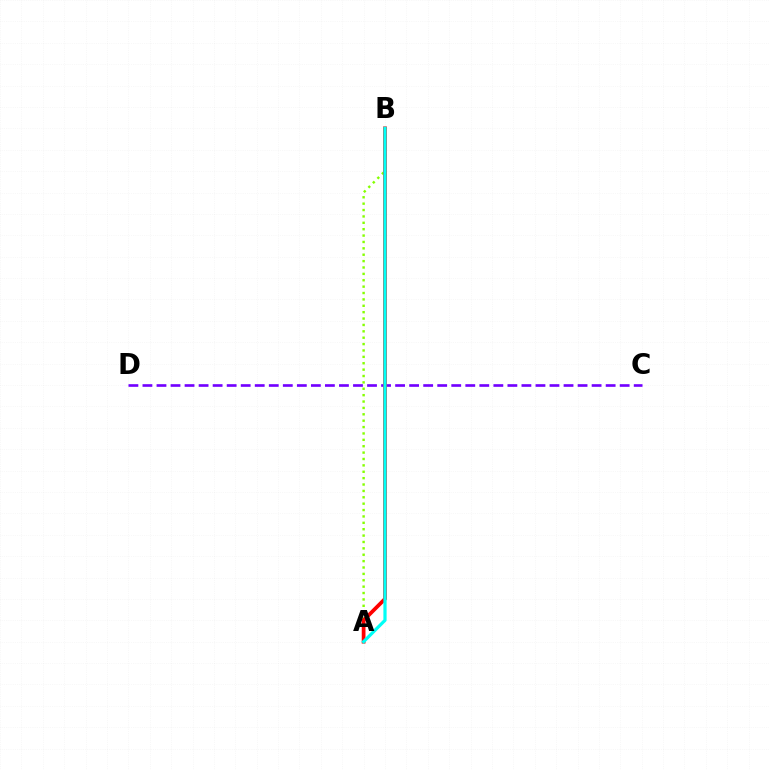{('A', 'B'): [{'color': '#84ff00', 'line_style': 'dotted', 'thickness': 1.73}, {'color': '#ff0000', 'line_style': 'solid', 'thickness': 2.7}, {'color': '#00fff6', 'line_style': 'solid', 'thickness': 2.31}], ('C', 'D'): [{'color': '#7200ff', 'line_style': 'dashed', 'thickness': 1.91}]}